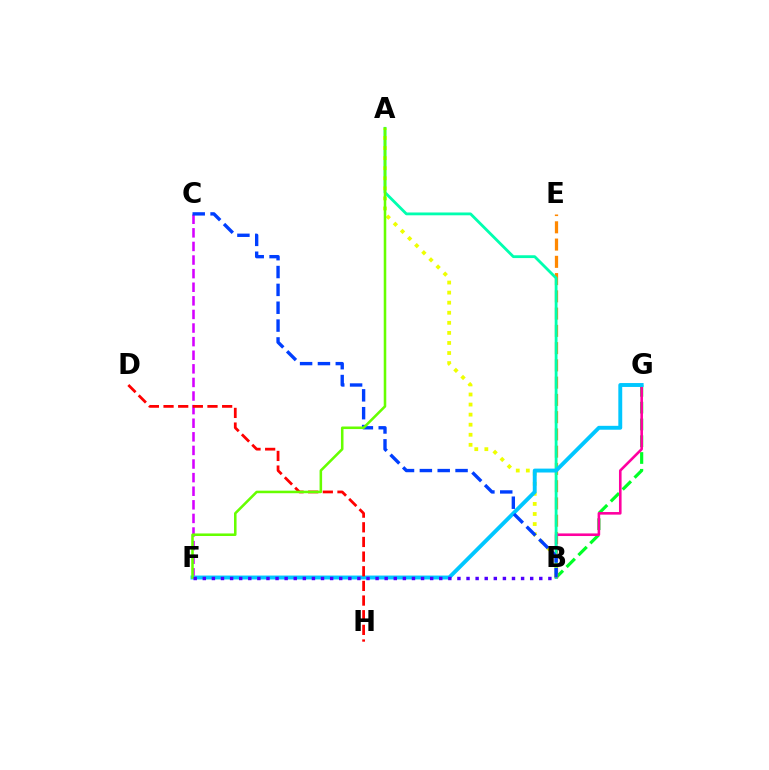{('B', 'G'): [{'color': '#00ff27', 'line_style': 'dashed', 'thickness': 2.28}, {'color': '#ff00a0', 'line_style': 'solid', 'thickness': 1.87}], ('B', 'E'): [{'color': '#ff8800', 'line_style': 'dashed', 'thickness': 2.34}], ('A', 'B'): [{'color': '#00ffaf', 'line_style': 'solid', 'thickness': 2.03}, {'color': '#eeff00', 'line_style': 'dotted', 'thickness': 2.74}], ('C', 'F'): [{'color': '#d600ff', 'line_style': 'dashed', 'thickness': 1.85}], ('F', 'G'): [{'color': '#00c7ff', 'line_style': 'solid', 'thickness': 2.81}], ('D', 'H'): [{'color': '#ff0000', 'line_style': 'dashed', 'thickness': 1.99}], ('B', 'C'): [{'color': '#003fff', 'line_style': 'dashed', 'thickness': 2.42}], ('A', 'F'): [{'color': '#66ff00', 'line_style': 'solid', 'thickness': 1.84}], ('B', 'F'): [{'color': '#4f00ff', 'line_style': 'dotted', 'thickness': 2.47}]}